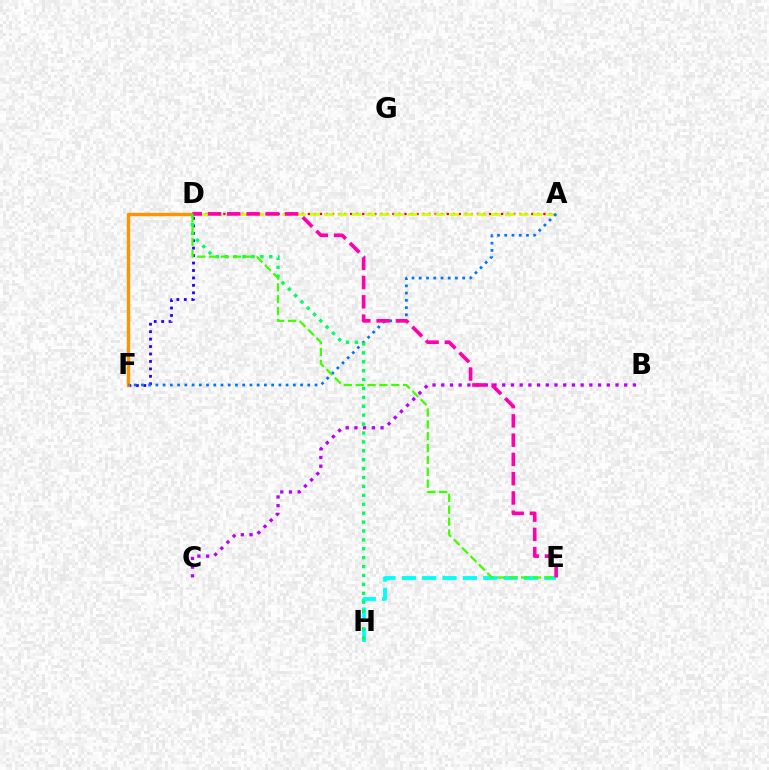{('D', 'F'): [{'color': '#2500ff', 'line_style': 'dotted', 'thickness': 2.02}, {'color': '#ff9400', 'line_style': 'solid', 'thickness': 2.44}], ('B', 'C'): [{'color': '#b900ff', 'line_style': 'dotted', 'thickness': 2.37}], ('A', 'D'): [{'color': '#ff0000', 'line_style': 'dotted', 'thickness': 1.64}, {'color': '#d1ff00', 'line_style': 'dashed', 'thickness': 1.89}], ('E', 'H'): [{'color': '#00fff6', 'line_style': 'dashed', 'thickness': 2.76}], ('A', 'F'): [{'color': '#0074ff', 'line_style': 'dotted', 'thickness': 1.97}], ('D', 'H'): [{'color': '#00ff5c', 'line_style': 'dotted', 'thickness': 2.42}], ('D', 'E'): [{'color': '#ff00ac', 'line_style': 'dashed', 'thickness': 2.62}, {'color': '#3dff00', 'line_style': 'dashed', 'thickness': 1.61}]}